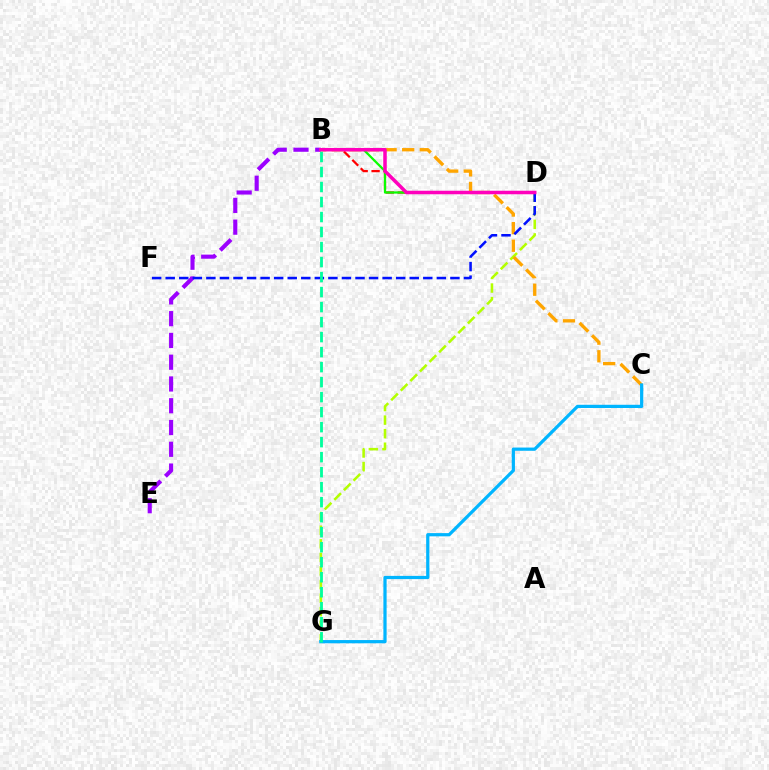{('B', 'E'): [{'color': '#9b00ff', 'line_style': 'dashed', 'thickness': 2.96}], ('D', 'G'): [{'color': '#b3ff00', 'line_style': 'dashed', 'thickness': 1.84}], ('B', 'C'): [{'color': '#ffa500', 'line_style': 'dashed', 'thickness': 2.39}], ('B', 'D'): [{'color': '#ff0000', 'line_style': 'dashed', 'thickness': 1.62}, {'color': '#08ff00', 'line_style': 'solid', 'thickness': 1.61}, {'color': '#ff00bd', 'line_style': 'solid', 'thickness': 2.53}], ('D', 'F'): [{'color': '#0010ff', 'line_style': 'dashed', 'thickness': 1.84}], ('C', 'G'): [{'color': '#00b5ff', 'line_style': 'solid', 'thickness': 2.32}], ('B', 'G'): [{'color': '#00ff9d', 'line_style': 'dashed', 'thickness': 2.04}]}